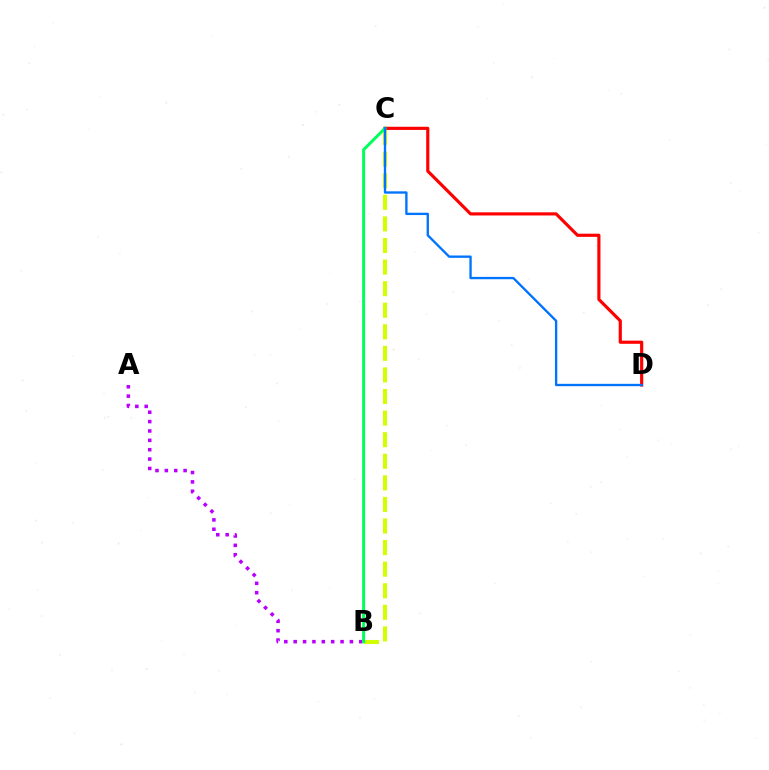{('C', 'D'): [{'color': '#ff0000', 'line_style': 'solid', 'thickness': 2.27}, {'color': '#0074ff', 'line_style': 'solid', 'thickness': 1.69}], ('B', 'C'): [{'color': '#d1ff00', 'line_style': 'dashed', 'thickness': 2.93}, {'color': '#00ff5c', 'line_style': 'solid', 'thickness': 2.15}], ('A', 'B'): [{'color': '#b900ff', 'line_style': 'dotted', 'thickness': 2.55}]}